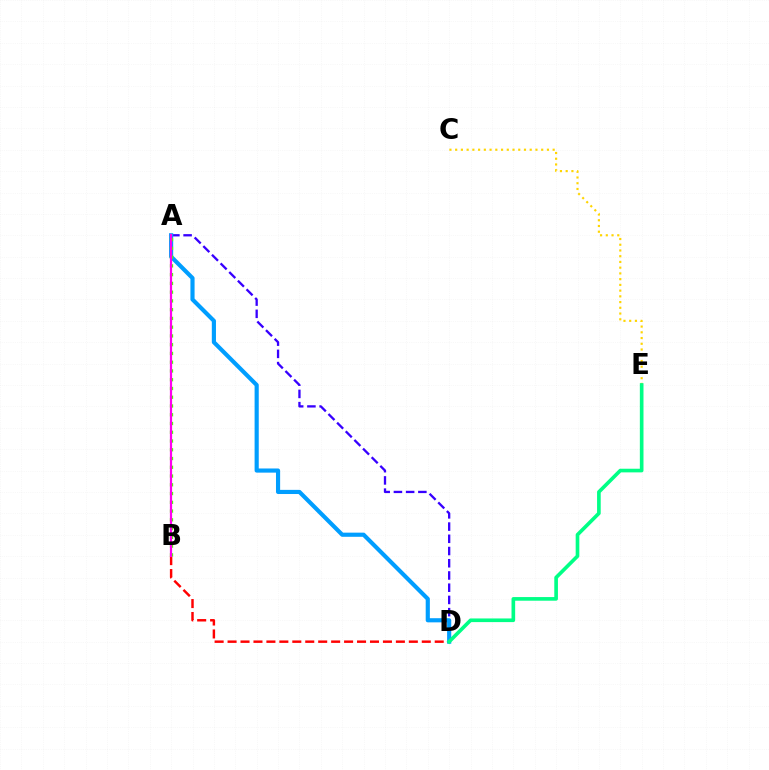{('A', 'D'): [{'color': '#3700ff', 'line_style': 'dashed', 'thickness': 1.66}, {'color': '#009eff', 'line_style': 'solid', 'thickness': 2.99}], ('B', 'D'): [{'color': '#ff0000', 'line_style': 'dashed', 'thickness': 1.76}], ('C', 'E'): [{'color': '#ffd500', 'line_style': 'dotted', 'thickness': 1.56}], ('D', 'E'): [{'color': '#00ff86', 'line_style': 'solid', 'thickness': 2.63}], ('A', 'B'): [{'color': '#4fff00', 'line_style': 'dotted', 'thickness': 2.38}, {'color': '#ff00ed', 'line_style': 'solid', 'thickness': 1.6}]}